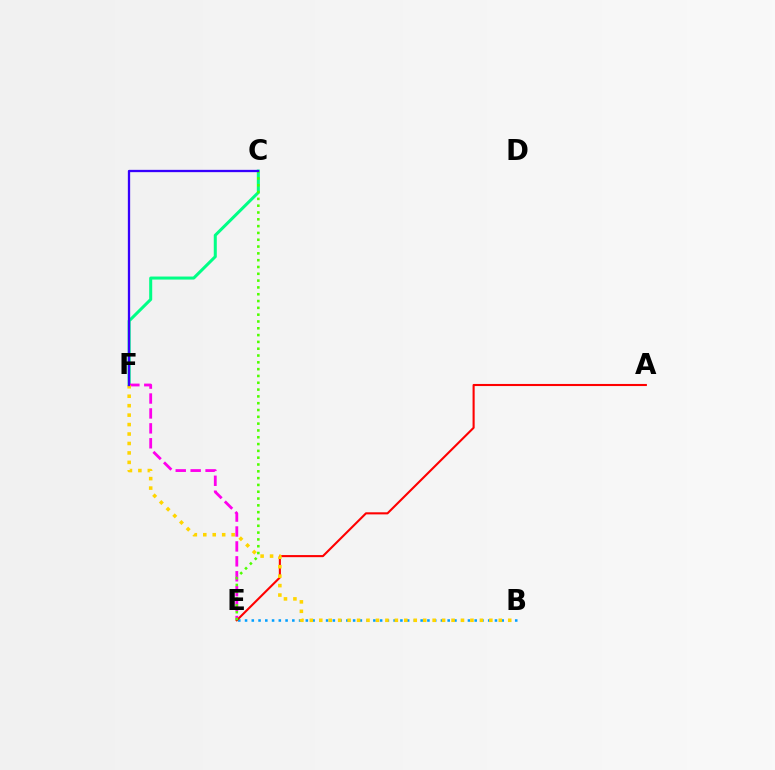{('C', 'F'): [{'color': '#00ff86', 'line_style': 'solid', 'thickness': 2.18}, {'color': '#3700ff', 'line_style': 'solid', 'thickness': 1.65}], ('E', 'F'): [{'color': '#ff00ed', 'line_style': 'dashed', 'thickness': 2.03}], ('B', 'E'): [{'color': '#009eff', 'line_style': 'dotted', 'thickness': 1.84}], ('A', 'E'): [{'color': '#ff0000', 'line_style': 'solid', 'thickness': 1.51}], ('C', 'E'): [{'color': '#4fff00', 'line_style': 'dotted', 'thickness': 1.85}], ('B', 'F'): [{'color': '#ffd500', 'line_style': 'dotted', 'thickness': 2.57}]}